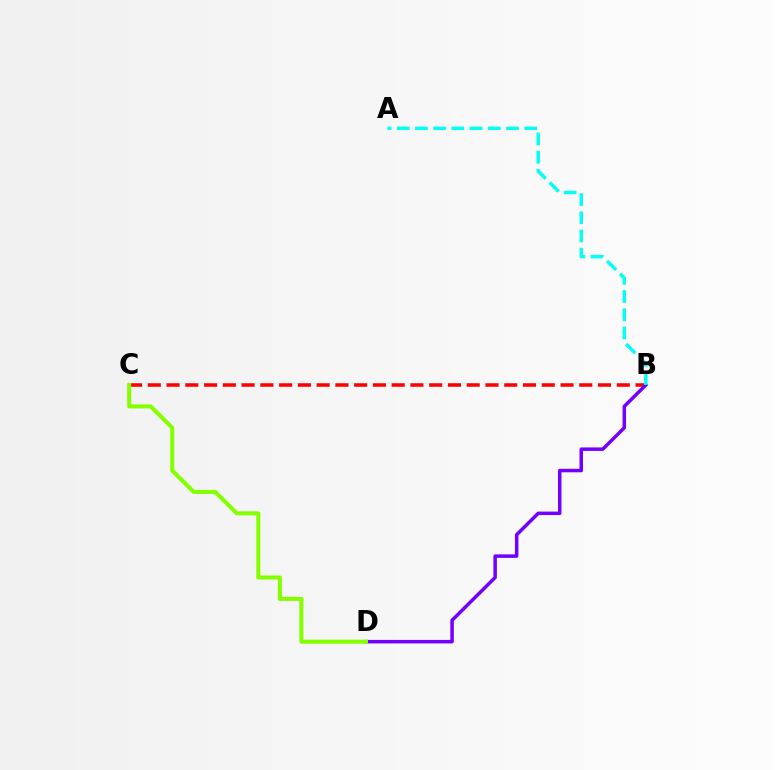{('B', 'C'): [{'color': '#ff0000', 'line_style': 'dashed', 'thickness': 2.55}], ('B', 'D'): [{'color': '#7200ff', 'line_style': 'solid', 'thickness': 2.51}], ('A', 'B'): [{'color': '#00fff6', 'line_style': 'dashed', 'thickness': 2.47}], ('C', 'D'): [{'color': '#84ff00', 'line_style': 'solid', 'thickness': 2.91}]}